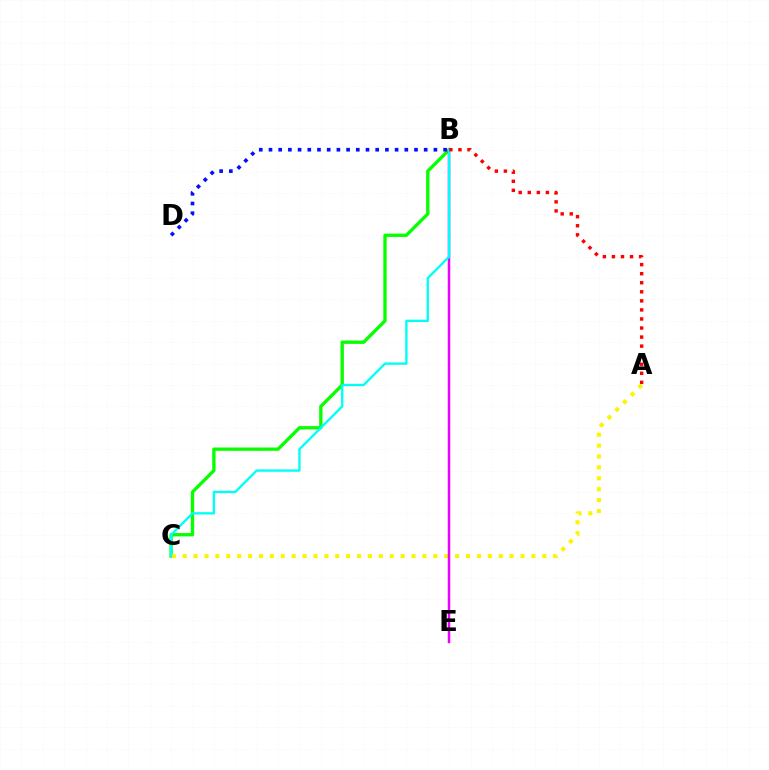{('B', 'C'): [{'color': '#08ff00', 'line_style': 'solid', 'thickness': 2.4}, {'color': '#00fff6', 'line_style': 'solid', 'thickness': 1.69}], ('A', 'C'): [{'color': '#fcf500', 'line_style': 'dotted', 'thickness': 2.96}], ('B', 'E'): [{'color': '#ee00ff', 'line_style': 'solid', 'thickness': 1.8}], ('A', 'B'): [{'color': '#ff0000', 'line_style': 'dotted', 'thickness': 2.46}], ('B', 'D'): [{'color': '#0010ff', 'line_style': 'dotted', 'thickness': 2.64}]}